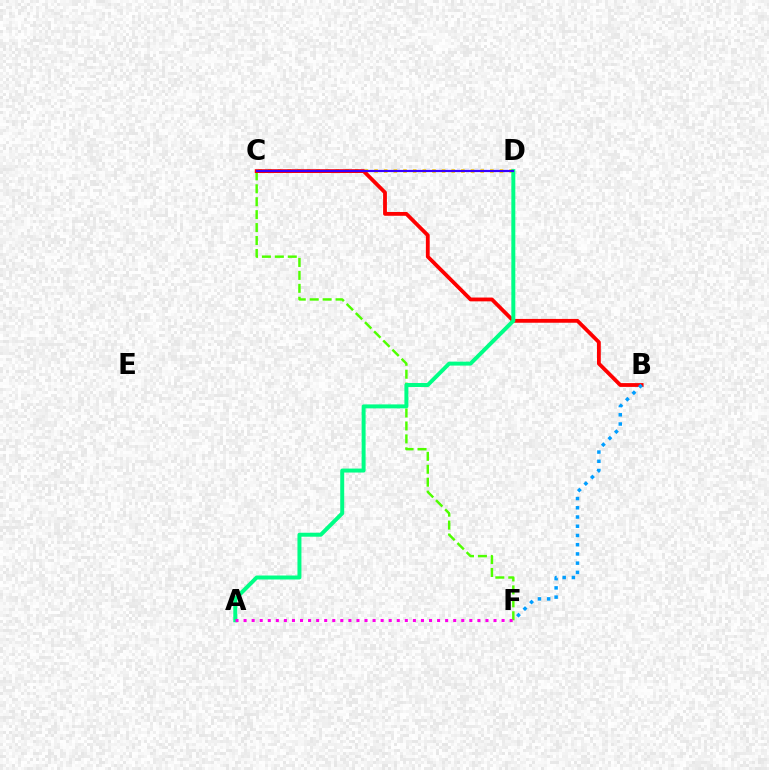{('C', 'D'): [{'color': '#ffd500', 'line_style': 'dotted', 'thickness': 2.62}, {'color': '#3700ff', 'line_style': 'solid', 'thickness': 1.58}], ('C', 'F'): [{'color': '#4fff00', 'line_style': 'dashed', 'thickness': 1.76}], ('B', 'C'): [{'color': '#ff0000', 'line_style': 'solid', 'thickness': 2.74}], ('B', 'F'): [{'color': '#009eff', 'line_style': 'dotted', 'thickness': 2.51}], ('A', 'D'): [{'color': '#00ff86', 'line_style': 'solid', 'thickness': 2.85}], ('A', 'F'): [{'color': '#ff00ed', 'line_style': 'dotted', 'thickness': 2.19}]}